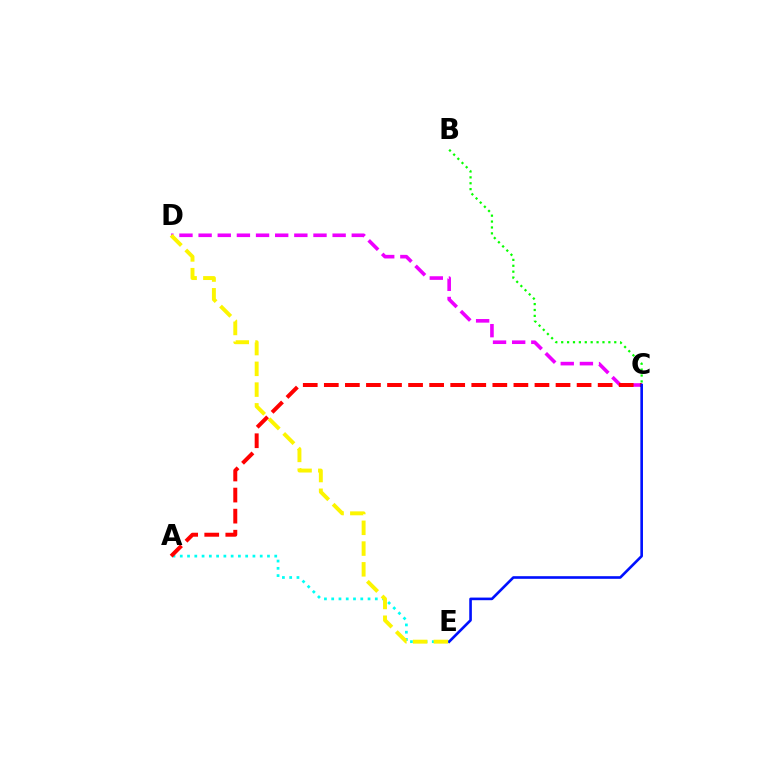{('A', 'E'): [{'color': '#00fff6', 'line_style': 'dotted', 'thickness': 1.97}], ('C', 'D'): [{'color': '#ee00ff', 'line_style': 'dashed', 'thickness': 2.6}], ('A', 'C'): [{'color': '#ff0000', 'line_style': 'dashed', 'thickness': 2.86}], ('C', 'E'): [{'color': '#0010ff', 'line_style': 'solid', 'thickness': 1.89}], ('B', 'C'): [{'color': '#08ff00', 'line_style': 'dotted', 'thickness': 1.6}], ('D', 'E'): [{'color': '#fcf500', 'line_style': 'dashed', 'thickness': 2.82}]}